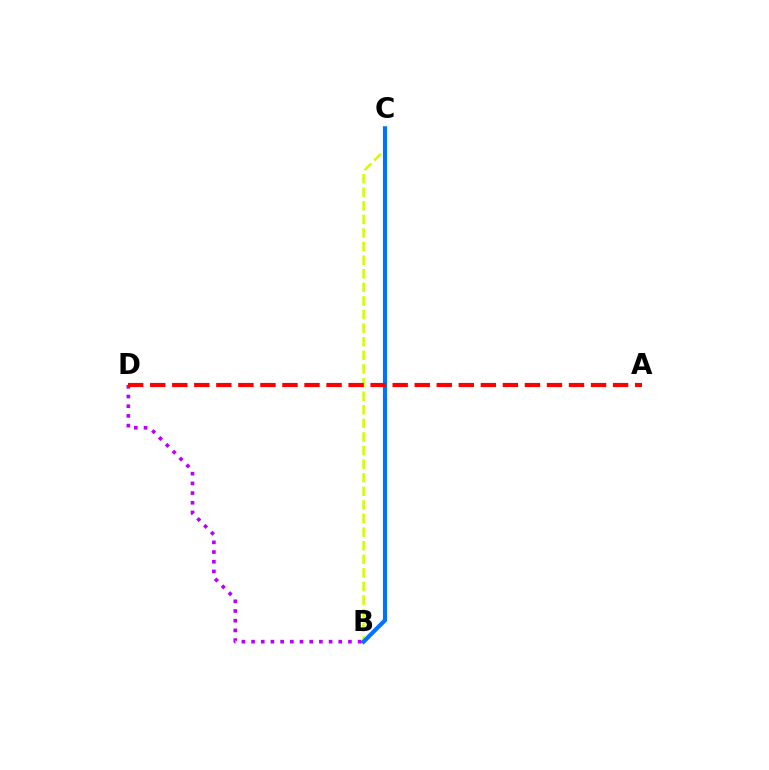{('B', 'C'): [{'color': '#00ff5c', 'line_style': 'dashed', 'thickness': 1.92}, {'color': '#d1ff00', 'line_style': 'dashed', 'thickness': 1.85}, {'color': '#0074ff', 'line_style': 'solid', 'thickness': 2.98}], ('B', 'D'): [{'color': '#b900ff', 'line_style': 'dotted', 'thickness': 2.63}], ('A', 'D'): [{'color': '#ff0000', 'line_style': 'dashed', 'thickness': 2.99}]}